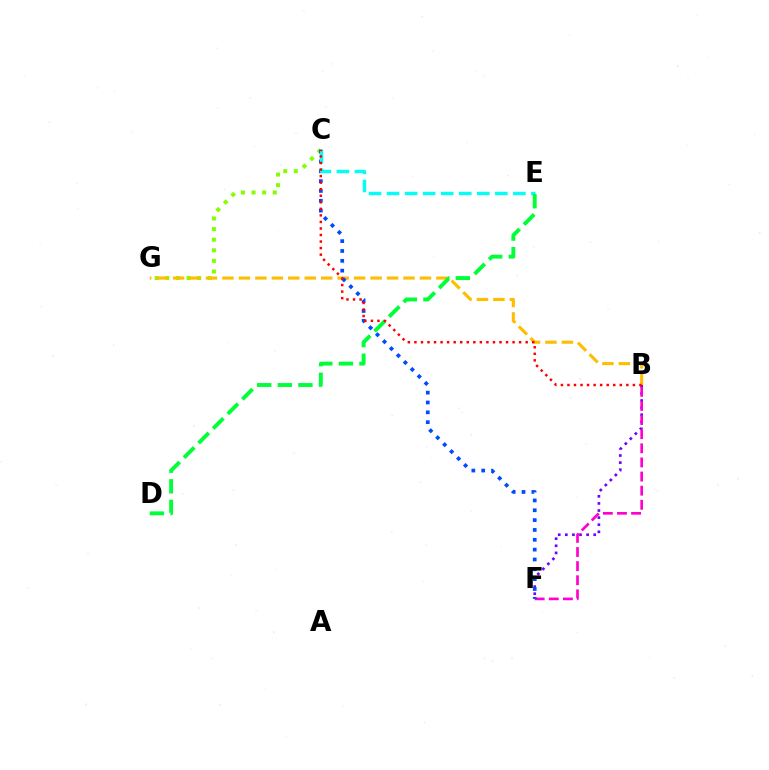{('C', 'G'): [{'color': '#84ff00', 'line_style': 'dotted', 'thickness': 2.88}], ('B', 'F'): [{'color': '#7200ff', 'line_style': 'dotted', 'thickness': 1.93}, {'color': '#ff00cf', 'line_style': 'dashed', 'thickness': 1.92}], ('B', 'G'): [{'color': '#ffbd00', 'line_style': 'dashed', 'thickness': 2.24}], ('C', 'F'): [{'color': '#004bff', 'line_style': 'dotted', 'thickness': 2.67}], ('C', 'E'): [{'color': '#00fff6', 'line_style': 'dashed', 'thickness': 2.45}], ('D', 'E'): [{'color': '#00ff39', 'line_style': 'dashed', 'thickness': 2.8}], ('B', 'C'): [{'color': '#ff0000', 'line_style': 'dotted', 'thickness': 1.78}]}